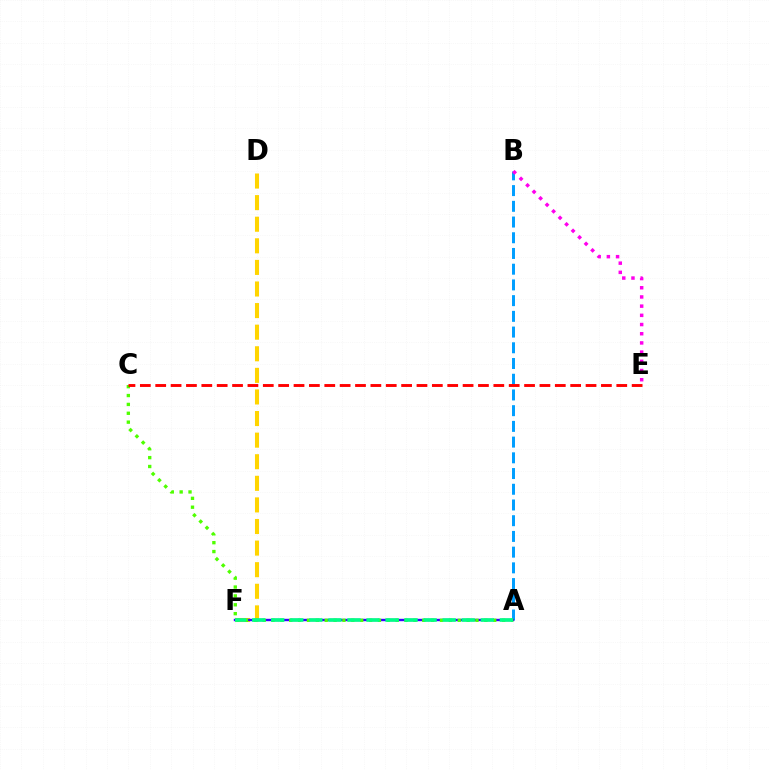{('A', 'B'): [{'color': '#009eff', 'line_style': 'dashed', 'thickness': 2.14}], ('D', 'F'): [{'color': '#ffd500', 'line_style': 'dashed', 'thickness': 2.93}], ('A', 'F'): [{'color': '#3700ff', 'line_style': 'solid', 'thickness': 1.73}, {'color': '#00ff86', 'line_style': 'dashed', 'thickness': 2.59}], ('A', 'C'): [{'color': '#4fff00', 'line_style': 'dotted', 'thickness': 2.41}], ('B', 'E'): [{'color': '#ff00ed', 'line_style': 'dotted', 'thickness': 2.5}], ('C', 'E'): [{'color': '#ff0000', 'line_style': 'dashed', 'thickness': 2.09}]}